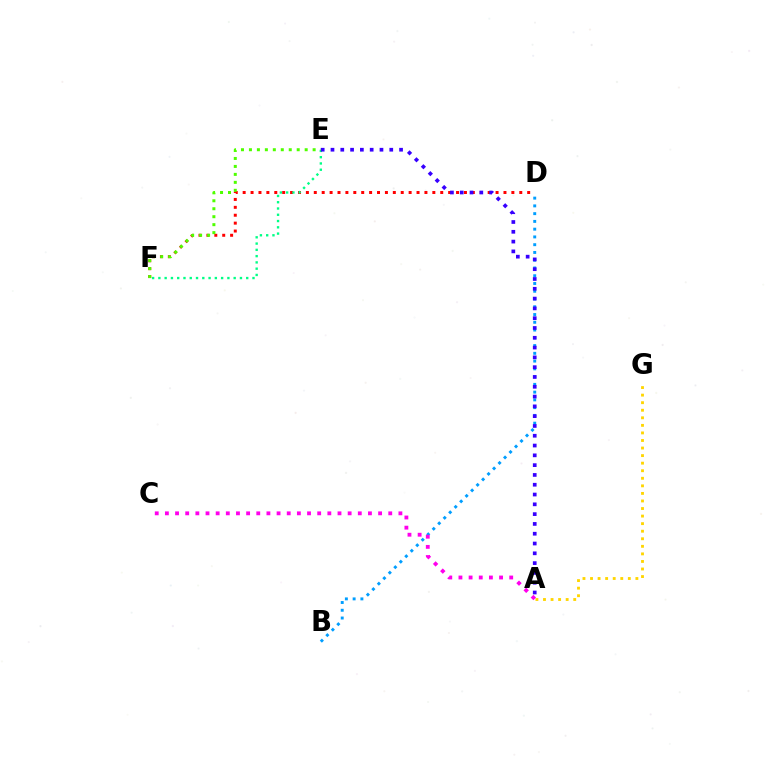{('A', 'G'): [{'color': '#ffd500', 'line_style': 'dotted', 'thickness': 2.05}], ('D', 'F'): [{'color': '#ff0000', 'line_style': 'dotted', 'thickness': 2.15}], ('B', 'D'): [{'color': '#009eff', 'line_style': 'dotted', 'thickness': 2.11}], ('E', 'F'): [{'color': '#00ff86', 'line_style': 'dotted', 'thickness': 1.7}, {'color': '#4fff00', 'line_style': 'dotted', 'thickness': 2.16}], ('A', 'E'): [{'color': '#3700ff', 'line_style': 'dotted', 'thickness': 2.66}], ('A', 'C'): [{'color': '#ff00ed', 'line_style': 'dotted', 'thickness': 2.76}]}